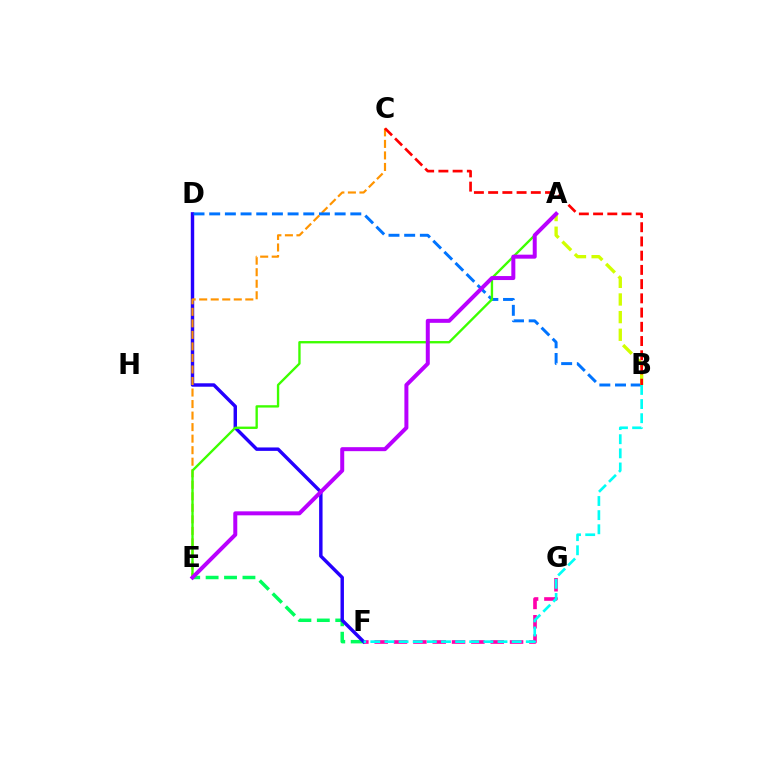{('E', 'F'): [{'color': '#00ff5c', 'line_style': 'dashed', 'thickness': 2.5}], ('F', 'G'): [{'color': '#ff00ac', 'line_style': 'dashed', 'thickness': 2.63}], ('D', 'F'): [{'color': '#2500ff', 'line_style': 'solid', 'thickness': 2.47}], ('C', 'E'): [{'color': '#ff9400', 'line_style': 'dashed', 'thickness': 1.57}], ('B', 'D'): [{'color': '#0074ff', 'line_style': 'dashed', 'thickness': 2.13}], ('B', 'F'): [{'color': '#00fff6', 'line_style': 'dashed', 'thickness': 1.92}], ('A', 'B'): [{'color': '#d1ff00', 'line_style': 'dashed', 'thickness': 2.4}], ('A', 'E'): [{'color': '#3dff00', 'line_style': 'solid', 'thickness': 1.69}, {'color': '#b900ff', 'line_style': 'solid', 'thickness': 2.87}], ('B', 'C'): [{'color': '#ff0000', 'line_style': 'dashed', 'thickness': 1.93}]}